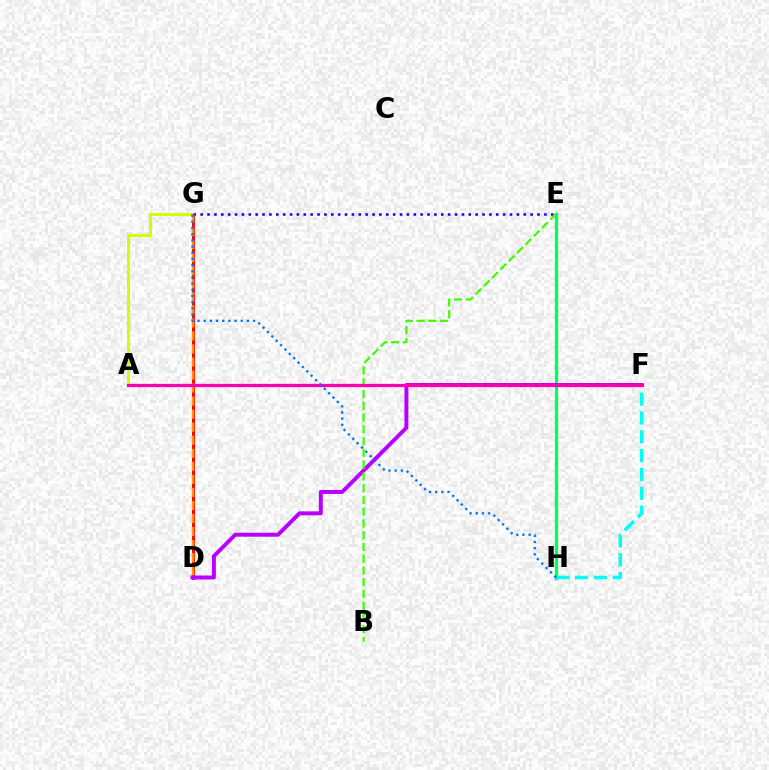{('E', 'H'): [{'color': '#00ff5c', 'line_style': 'solid', 'thickness': 2.35}], ('D', 'G'): [{'color': '#ff0000', 'line_style': 'solid', 'thickness': 2.1}, {'color': '#ff9400', 'line_style': 'dashed', 'thickness': 1.77}], ('A', 'G'): [{'color': '#d1ff00', 'line_style': 'solid', 'thickness': 2.13}], ('D', 'F'): [{'color': '#b900ff', 'line_style': 'solid', 'thickness': 2.85}], ('E', 'G'): [{'color': '#2500ff', 'line_style': 'dotted', 'thickness': 1.87}], ('F', 'H'): [{'color': '#00fff6', 'line_style': 'dashed', 'thickness': 2.56}], ('B', 'E'): [{'color': '#3dff00', 'line_style': 'dashed', 'thickness': 1.6}], ('A', 'F'): [{'color': '#ff00ac', 'line_style': 'solid', 'thickness': 2.35}], ('G', 'H'): [{'color': '#0074ff', 'line_style': 'dotted', 'thickness': 1.68}]}